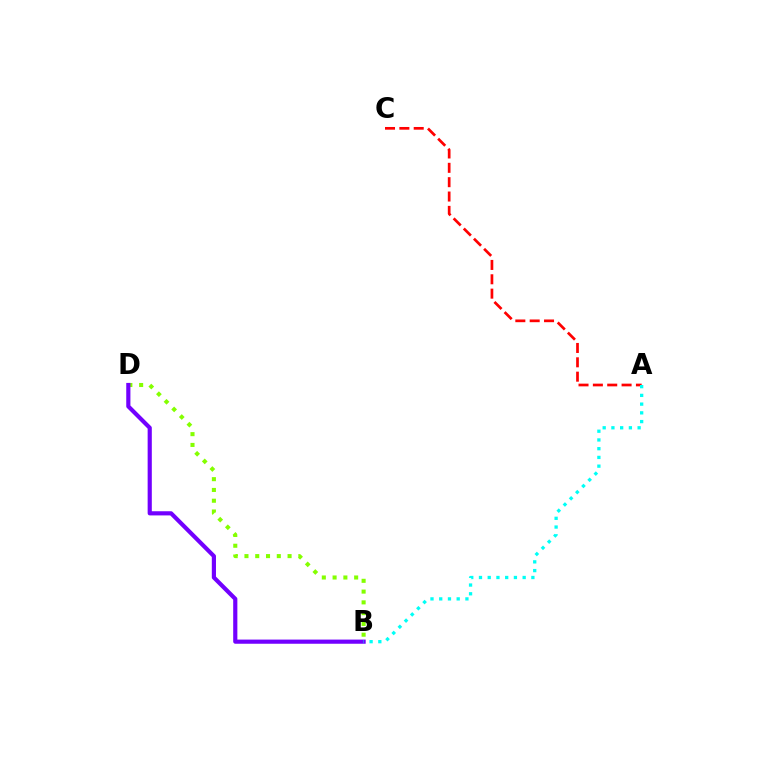{('B', 'D'): [{'color': '#84ff00', 'line_style': 'dotted', 'thickness': 2.93}, {'color': '#7200ff', 'line_style': 'solid', 'thickness': 3.0}], ('A', 'C'): [{'color': '#ff0000', 'line_style': 'dashed', 'thickness': 1.95}], ('A', 'B'): [{'color': '#00fff6', 'line_style': 'dotted', 'thickness': 2.37}]}